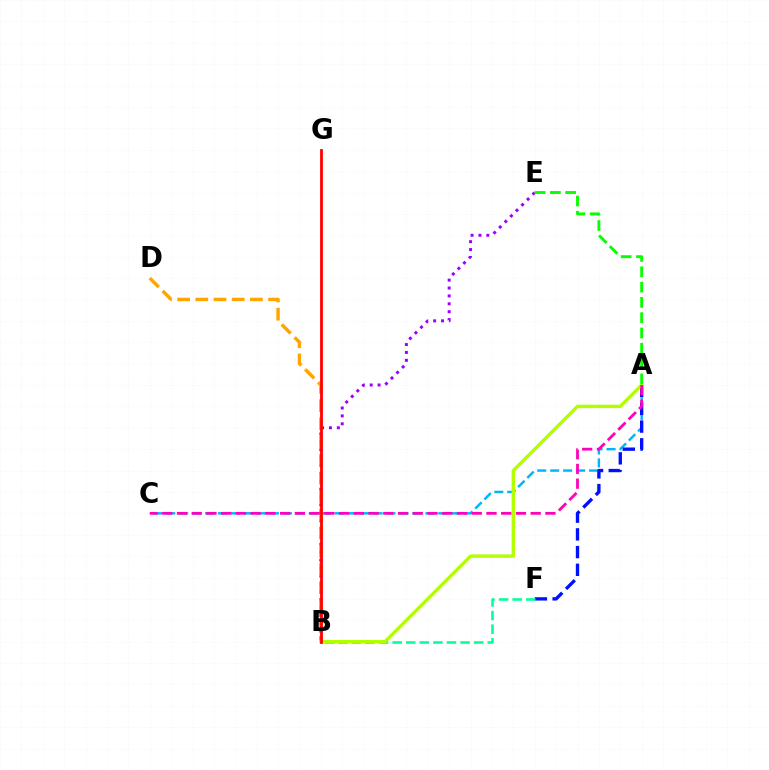{('A', 'C'): [{'color': '#00b5ff', 'line_style': 'dashed', 'thickness': 1.76}, {'color': '#ff00bd', 'line_style': 'dashed', 'thickness': 2.0}], ('A', 'F'): [{'color': '#0010ff', 'line_style': 'dashed', 'thickness': 2.41}], ('B', 'E'): [{'color': '#9b00ff', 'line_style': 'dotted', 'thickness': 2.14}], ('B', 'F'): [{'color': '#00ff9d', 'line_style': 'dashed', 'thickness': 1.85}], ('B', 'D'): [{'color': '#ffa500', 'line_style': 'dashed', 'thickness': 2.47}], ('A', 'B'): [{'color': '#b3ff00', 'line_style': 'solid', 'thickness': 2.46}], ('A', 'E'): [{'color': '#08ff00', 'line_style': 'dashed', 'thickness': 2.08}], ('B', 'G'): [{'color': '#ff0000', 'line_style': 'solid', 'thickness': 2.01}]}